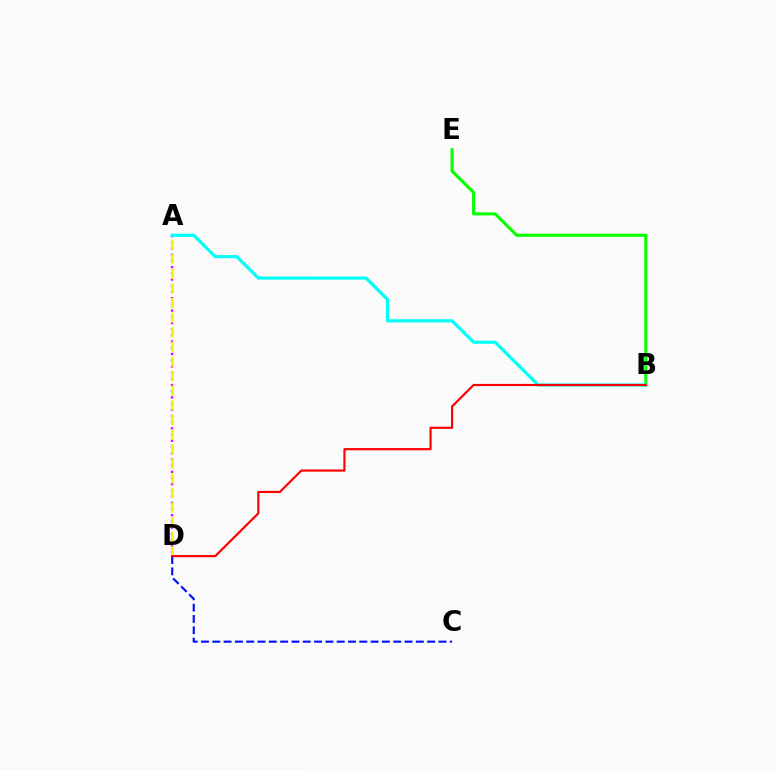{('A', 'D'): [{'color': '#ee00ff', 'line_style': 'dotted', 'thickness': 1.68}, {'color': '#fcf500', 'line_style': 'dashed', 'thickness': 1.98}], ('B', 'E'): [{'color': '#08ff00', 'line_style': 'solid', 'thickness': 2.21}], ('A', 'B'): [{'color': '#00fff6', 'line_style': 'solid', 'thickness': 2.27}], ('C', 'D'): [{'color': '#0010ff', 'line_style': 'dashed', 'thickness': 1.54}], ('B', 'D'): [{'color': '#ff0000', 'line_style': 'solid', 'thickness': 1.56}]}